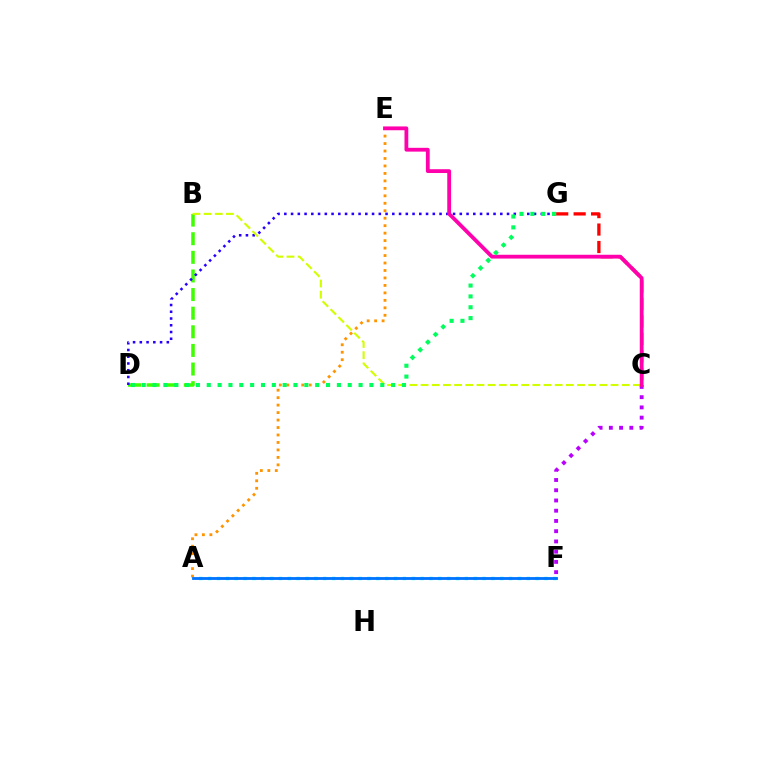{('C', 'F'): [{'color': '#b900ff', 'line_style': 'dotted', 'thickness': 2.78}], ('B', 'D'): [{'color': '#3dff00', 'line_style': 'dashed', 'thickness': 2.53}], ('A', 'E'): [{'color': '#ff9400', 'line_style': 'dotted', 'thickness': 2.03}], ('A', 'F'): [{'color': '#00fff6', 'line_style': 'dotted', 'thickness': 2.4}, {'color': '#0074ff', 'line_style': 'solid', 'thickness': 2.04}], ('D', 'G'): [{'color': '#2500ff', 'line_style': 'dotted', 'thickness': 1.83}, {'color': '#00ff5c', 'line_style': 'dotted', 'thickness': 2.95}], ('C', 'G'): [{'color': '#ff0000', 'line_style': 'dashed', 'thickness': 2.37}], ('B', 'C'): [{'color': '#d1ff00', 'line_style': 'dashed', 'thickness': 1.52}], ('C', 'E'): [{'color': '#ff00ac', 'line_style': 'solid', 'thickness': 2.74}]}